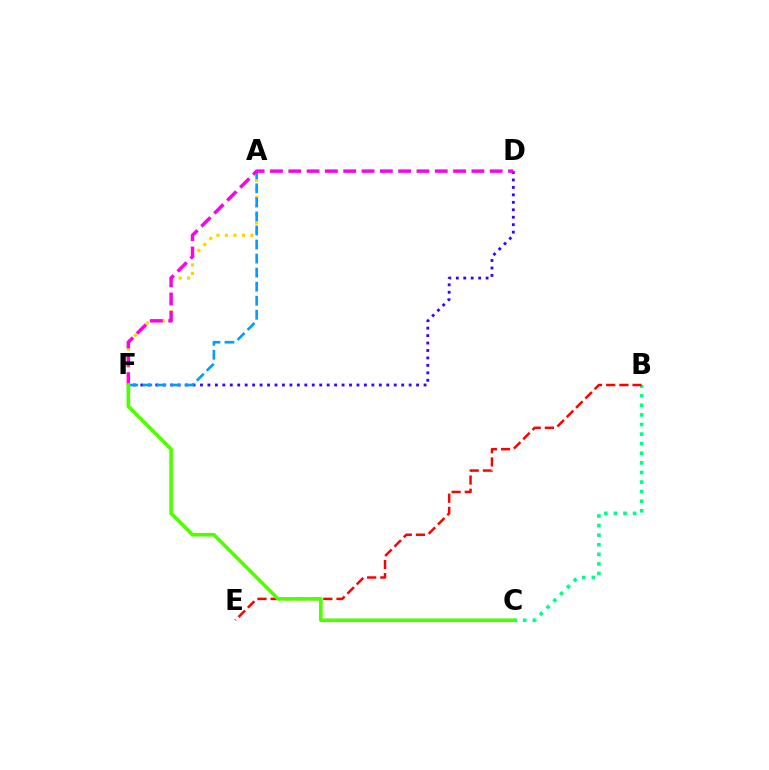{('D', 'F'): [{'color': '#3700ff', 'line_style': 'dotted', 'thickness': 2.02}, {'color': '#ff00ed', 'line_style': 'dashed', 'thickness': 2.49}], ('A', 'F'): [{'color': '#ffd500', 'line_style': 'dotted', 'thickness': 2.31}, {'color': '#009eff', 'line_style': 'dashed', 'thickness': 1.91}], ('B', 'C'): [{'color': '#00ff86', 'line_style': 'dotted', 'thickness': 2.61}], ('B', 'E'): [{'color': '#ff0000', 'line_style': 'dashed', 'thickness': 1.79}], ('C', 'F'): [{'color': '#4fff00', 'line_style': 'solid', 'thickness': 2.61}]}